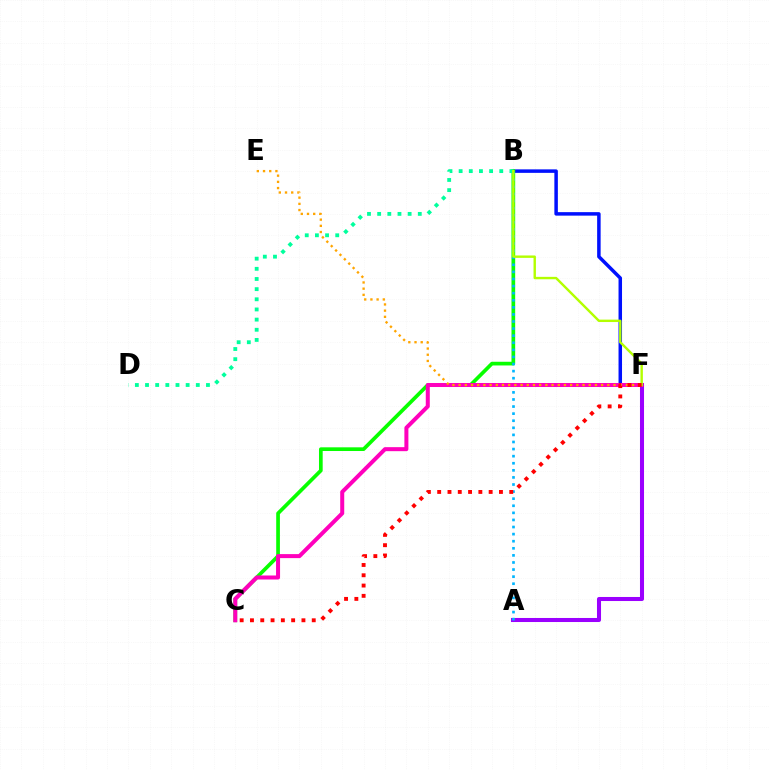{('A', 'F'): [{'color': '#9b00ff', 'line_style': 'solid', 'thickness': 2.91}], ('B', 'F'): [{'color': '#0010ff', 'line_style': 'solid', 'thickness': 2.52}, {'color': '#b3ff00', 'line_style': 'solid', 'thickness': 1.73}], ('B', 'C'): [{'color': '#08ff00', 'line_style': 'solid', 'thickness': 2.66}], ('A', 'B'): [{'color': '#00b5ff', 'line_style': 'dotted', 'thickness': 1.93}], ('C', 'F'): [{'color': '#ff00bd', 'line_style': 'solid', 'thickness': 2.89}, {'color': '#ff0000', 'line_style': 'dotted', 'thickness': 2.8}], ('E', 'F'): [{'color': '#ffa500', 'line_style': 'dotted', 'thickness': 1.68}], ('B', 'D'): [{'color': '#00ff9d', 'line_style': 'dotted', 'thickness': 2.76}]}